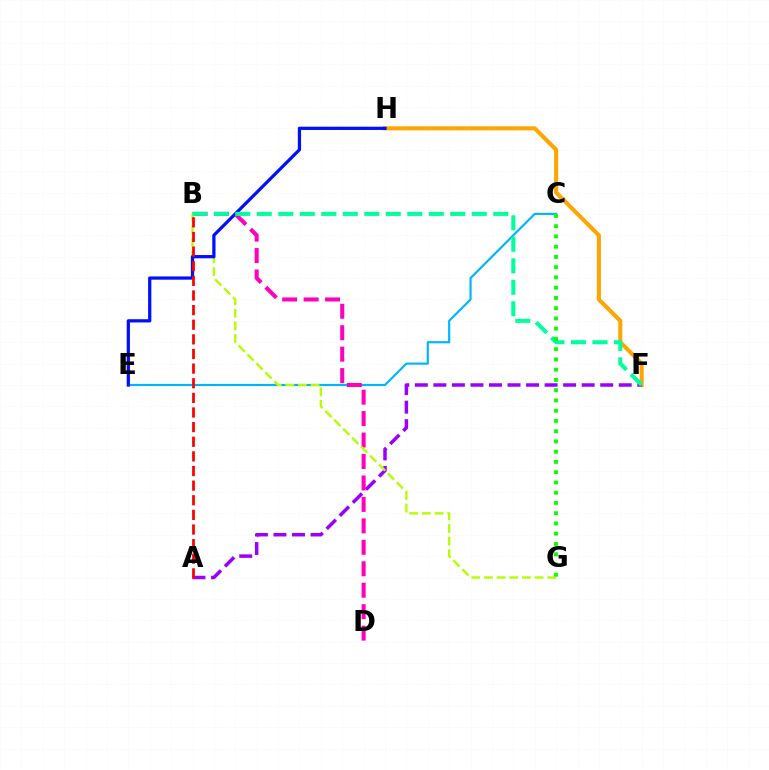{('C', 'E'): [{'color': '#00b5ff', 'line_style': 'solid', 'thickness': 1.56}], ('F', 'H'): [{'color': '#ffa500', 'line_style': 'solid', 'thickness': 2.92}], ('A', 'F'): [{'color': '#9b00ff', 'line_style': 'dashed', 'thickness': 2.52}], ('B', 'D'): [{'color': '#ff00bd', 'line_style': 'dashed', 'thickness': 2.91}], ('B', 'G'): [{'color': '#b3ff00', 'line_style': 'dashed', 'thickness': 1.72}], ('E', 'H'): [{'color': '#0010ff', 'line_style': 'solid', 'thickness': 2.34}], ('A', 'B'): [{'color': '#ff0000', 'line_style': 'dashed', 'thickness': 1.99}], ('B', 'F'): [{'color': '#00ff9d', 'line_style': 'dashed', 'thickness': 2.92}], ('C', 'G'): [{'color': '#08ff00', 'line_style': 'dotted', 'thickness': 2.78}]}